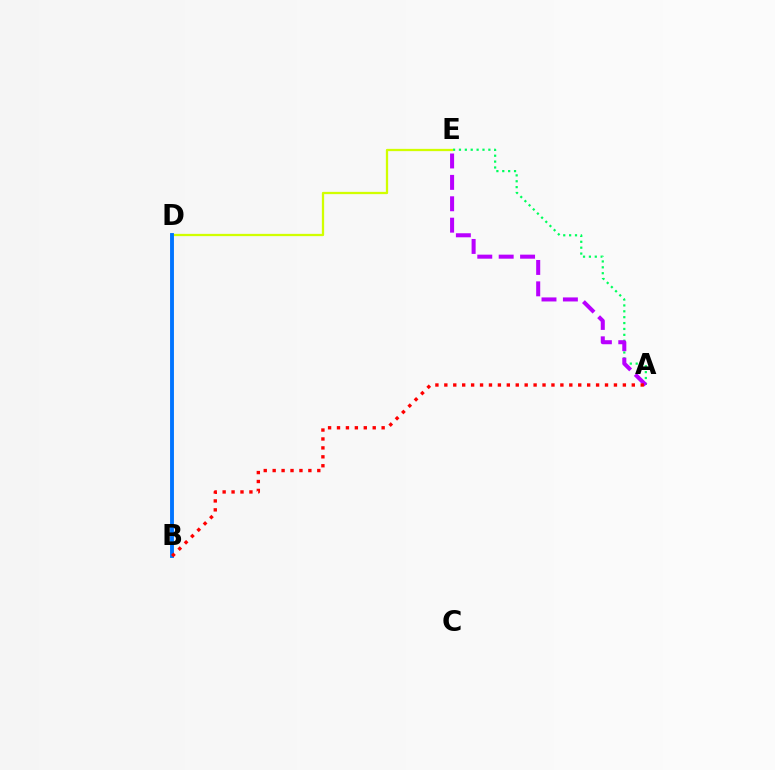{('A', 'E'): [{'color': '#00ff5c', 'line_style': 'dotted', 'thickness': 1.6}, {'color': '#b900ff', 'line_style': 'dashed', 'thickness': 2.91}], ('D', 'E'): [{'color': '#d1ff00', 'line_style': 'solid', 'thickness': 1.64}], ('B', 'D'): [{'color': '#0074ff', 'line_style': 'solid', 'thickness': 2.8}], ('A', 'B'): [{'color': '#ff0000', 'line_style': 'dotted', 'thickness': 2.43}]}